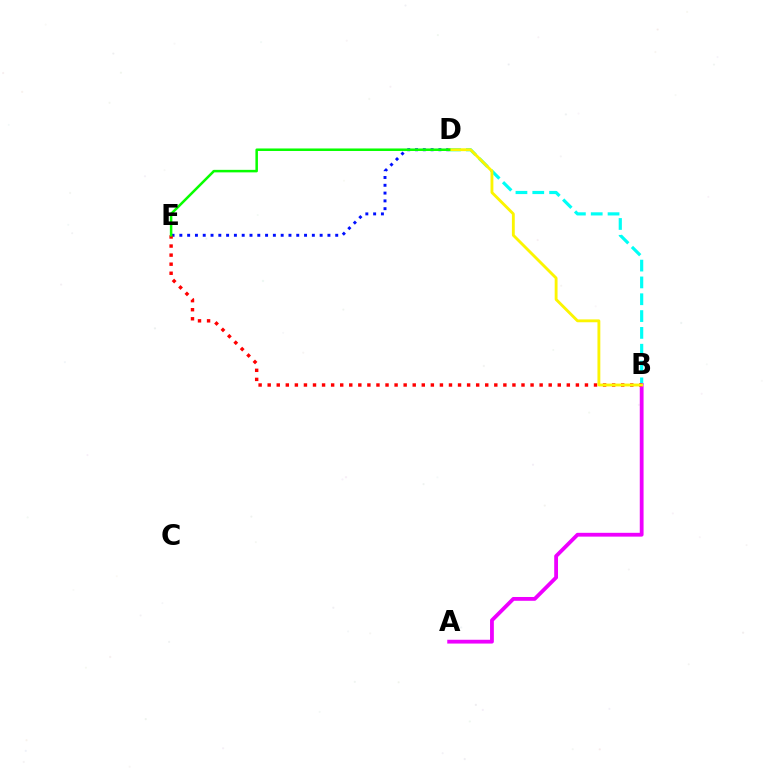{('B', 'D'): [{'color': '#00fff6', 'line_style': 'dashed', 'thickness': 2.29}, {'color': '#fcf500', 'line_style': 'solid', 'thickness': 2.05}], ('A', 'B'): [{'color': '#ee00ff', 'line_style': 'solid', 'thickness': 2.74}], ('D', 'E'): [{'color': '#0010ff', 'line_style': 'dotted', 'thickness': 2.12}, {'color': '#08ff00', 'line_style': 'solid', 'thickness': 1.81}], ('B', 'E'): [{'color': '#ff0000', 'line_style': 'dotted', 'thickness': 2.46}]}